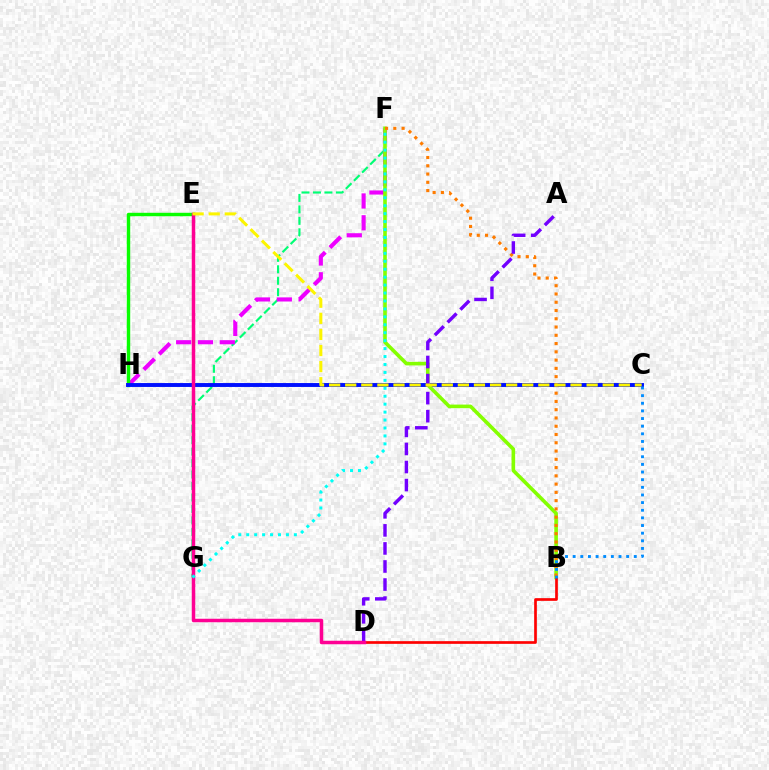{('F', 'G'): [{'color': '#00ff74', 'line_style': 'dashed', 'thickness': 1.56}, {'color': '#00fff6', 'line_style': 'dotted', 'thickness': 2.16}], ('F', 'H'): [{'color': '#ee00ff', 'line_style': 'dashed', 'thickness': 2.96}], ('E', 'H'): [{'color': '#08ff00', 'line_style': 'solid', 'thickness': 2.46}], ('C', 'H'): [{'color': '#0010ff', 'line_style': 'solid', 'thickness': 2.81}], ('B', 'F'): [{'color': '#84ff00', 'line_style': 'solid', 'thickness': 2.6}, {'color': '#ff7c00', 'line_style': 'dotted', 'thickness': 2.25}], ('B', 'D'): [{'color': '#ff0000', 'line_style': 'solid', 'thickness': 1.94}], ('A', 'D'): [{'color': '#7200ff', 'line_style': 'dashed', 'thickness': 2.45}], ('D', 'E'): [{'color': '#ff0094', 'line_style': 'solid', 'thickness': 2.52}], ('C', 'E'): [{'color': '#fcf500', 'line_style': 'dashed', 'thickness': 2.19}], ('B', 'C'): [{'color': '#008cff', 'line_style': 'dotted', 'thickness': 2.08}]}